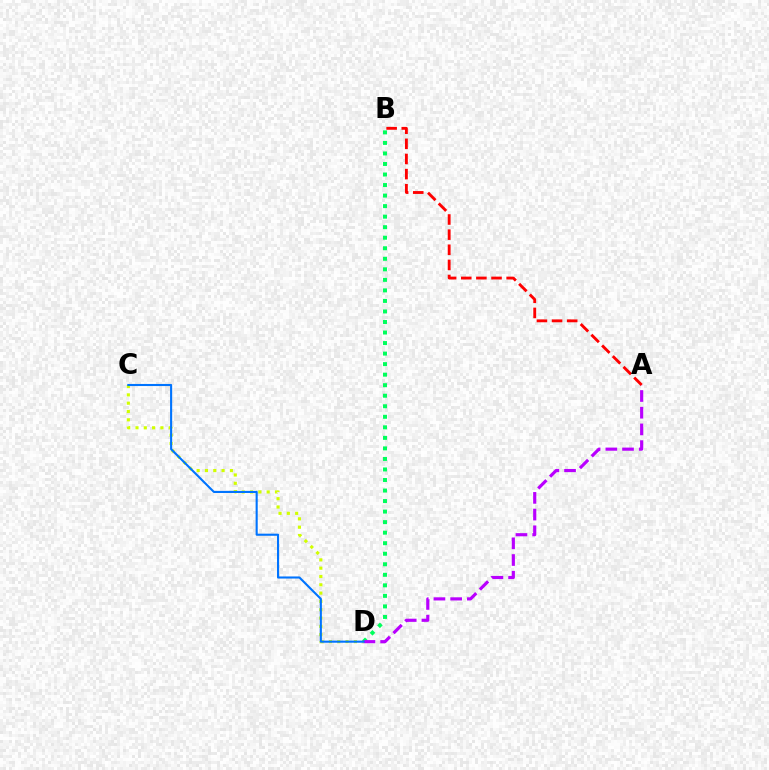{('C', 'D'): [{'color': '#d1ff00', 'line_style': 'dotted', 'thickness': 2.26}, {'color': '#0074ff', 'line_style': 'solid', 'thickness': 1.51}], ('B', 'D'): [{'color': '#00ff5c', 'line_style': 'dotted', 'thickness': 2.86}], ('A', 'B'): [{'color': '#ff0000', 'line_style': 'dashed', 'thickness': 2.06}], ('A', 'D'): [{'color': '#b900ff', 'line_style': 'dashed', 'thickness': 2.27}]}